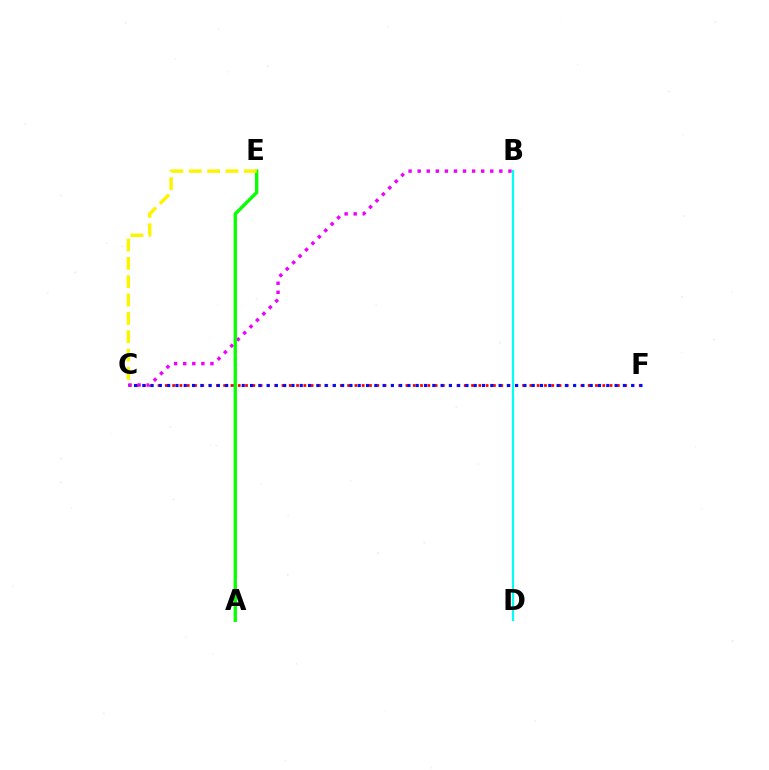{('B', 'D'): [{'color': '#00fff6', 'line_style': 'solid', 'thickness': 1.58}], ('C', 'F'): [{'color': '#ff0000', 'line_style': 'dotted', 'thickness': 1.98}, {'color': '#0010ff', 'line_style': 'dotted', 'thickness': 2.25}], ('B', 'C'): [{'color': '#ee00ff', 'line_style': 'dotted', 'thickness': 2.47}], ('A', 'E'): [{'color': '#08ff00', 'line_style': 'solid', 'thickness': 2.41}], ('C', 'E'): [{'color': '#fcf500', 'line_style': 'dashed', 'thickness': 2.49}]}